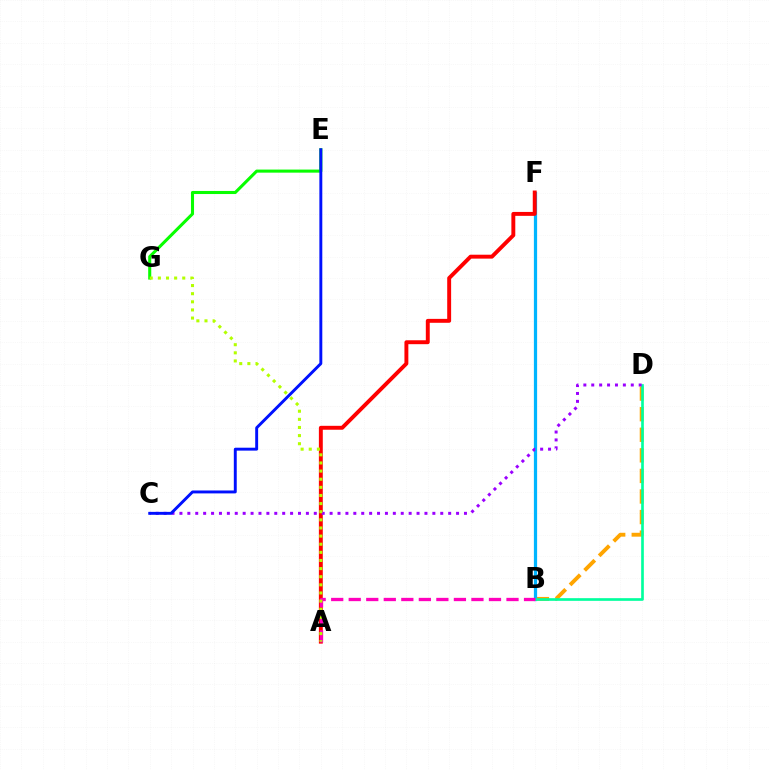{('B', 'D'): [{'color': '#ffa500', 'line_style': 'dashed', 'thickness': 2.79}, {'color': '#00ff9d', 'line_style': 'solid', 'thickness': 1.92}], ('B', 'F'): [{'color': '#00b5ff', 'line_style': 'solid', 'thickness': 2.33}], ('A', 'F'): [{'color': '#ff0000', 'line_style': 'solid', 'thickness': 2.82}], ('E', 'G'): [{'color': '#08ff00', 'line_style': 'solid', 'thickness': 2.21}], ('C', 'D'): [{'color': '#9b00ff', 'line_style': 'dotted', 'thickness': 2.15}], ('A', 'B'): [{'color': '#ff00bd', 'line_style': 'dashed', 'thickness': 2.38}], ('C', 'E'): [{'color': '#0010ff', 'line_style': 'solid', 'thickness': 2.1}], ('A', 'G'): [{'color': '#b3ff00', 'line_style': 'dotted', 'thickness': 2.21}]}